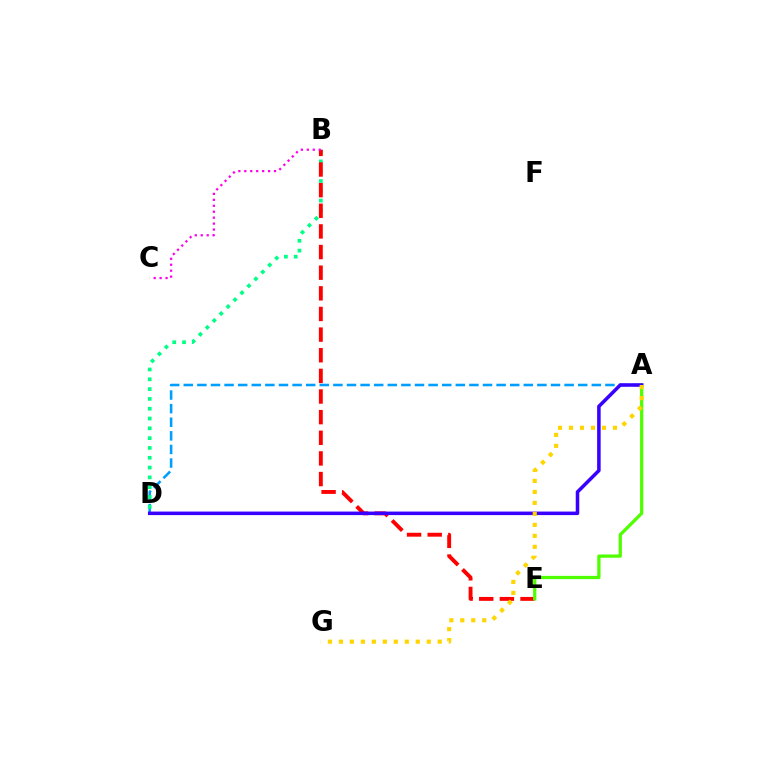{('A', 'D'): [{'color': '#009eff', 'line_style': 'dashed', 'thickness': 1.85}, {'color': '#3700ff', 'line_style': 'solid', 'thickness': 2.54}], ('B', 'D'): [{'color': '#00ff86', 'line_style': 'dotted', 'thickness': 2.66}], ('B', 'E'): [{'color': '#ff0000', 'line_style': 'dashed', 'thickness': 2.8}], ('A', 'E'): [{'color': '#4fff00', 'line_style': 'solid', 'thickness': 2.35}], ('B', 'C'): [{'color': '#ff00ed', 'line_style': 'dotted', 'thickness': 1.62}], ('A', 'G'): [{'color': '#ffd500', 'line_style': 'dotted', 'thickness': 2.98}]}